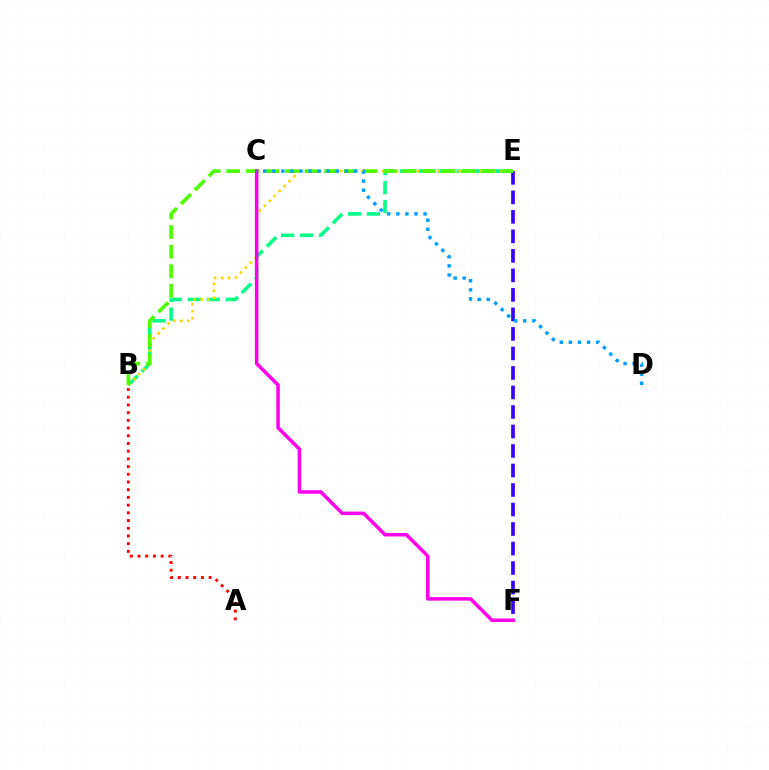{('B', 'E'): [{'color': '#00ff86', 'line_style': 'dashed', 'thickness': 2.57}, {'color': '#ffd500', 'line_style': 'dotted', 'thickness': 1.9}, {'color': '#4fff00', 'line_style': 'dashed', 'thickness': 2.66}], ('E', 'F'): [{'color': '#3700ff', 'line_style': 'dashed', 'thickness': 2.65}], ('C', 'F'): [{'color': '#ff00ed', 'line_style': 'solid', 'thickness': 2.53}], ('C', 'D'): [{'color': '#009eff', 'line_style': 'dotted', 'thickness': 2.47}], ('A', 'B'): [{'color': '#ff0000', 'line_style': 'dotted', 'thickness': 2.09}]}